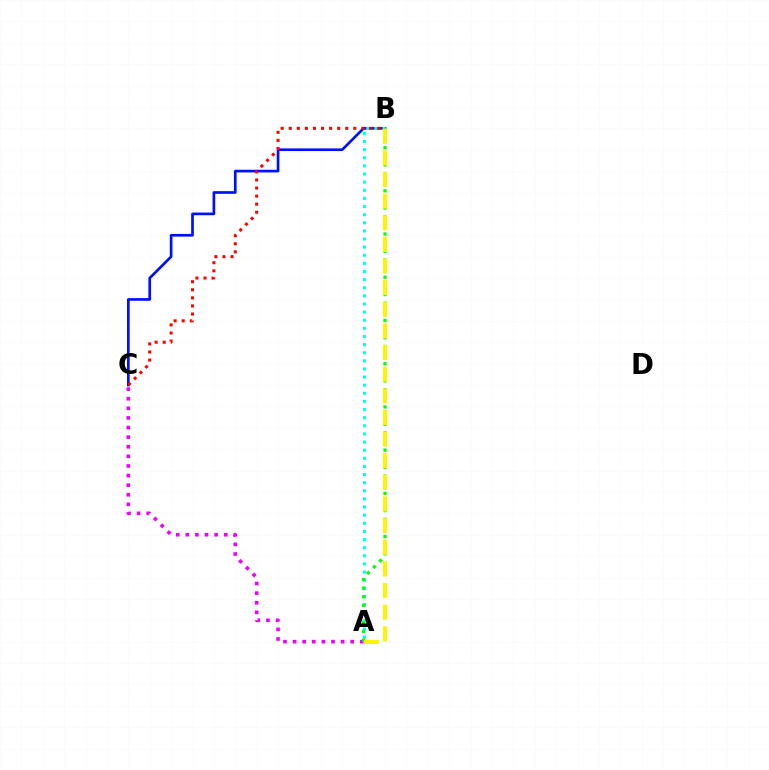{('B', 'C'): [{'color': '#0010ff', 'line_style': 'solid', 'thickness': 1.93}, {'color': '#ff0000', 'line_style': 'dotted', 'thickness': 2.19}], ('A', 'C'): [{'color': '#ee00ff', 'line_style': 'dotted', 'thickness': 2.61}], ('A', 'B'): [{'color': '#00fff6', 'line_style': 'dotted', 'thickness': 2.21}, {'color': '#08ff00', 'line_style': 'dotted', 'thickness': 2.35}, {'color': '#fcf500', 'line_style': 'dashed', 'thickness': 2.94}]}